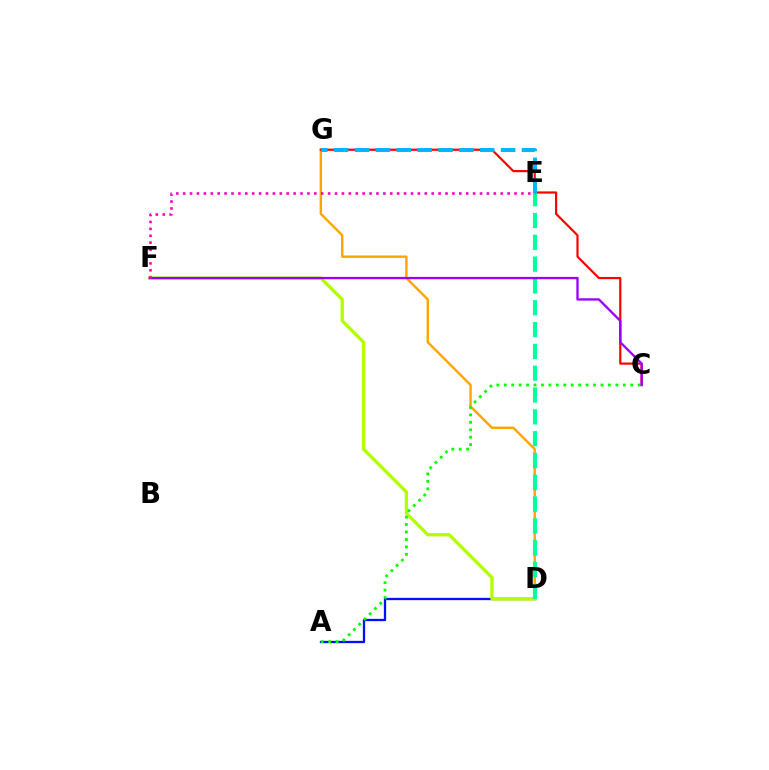{('A', 'D'): [{'color': '#0010ff', 'line_style': 'solid', 'thickness': 1.65}], ('D', 'G'): [{'color': '#ffa500', 'line_style': 'solid', 'thickness': 1.73}], ('C', 'G'): [{'color': '#ff0000', 'line_style': 'solid', 'thickness': 1.58}], ('D', 'F'): [{'color': '#b3ff00', 'line_style': 'solid', 'thickness': 2.42}], ('D', 'E'): [{'color': '#00ff9d', 'line_style': 'dashed', 'thickness': 2.96}], ('E', 'G'): [{'color': '#00b5ff', 'line_style': 'dashed', 'thickness': 2.83}], ('A', 'C'): [{'color': '#08ff00', 'line_style': 'dotted', 'thickness': 2.02}], ('C', 'F'): [{'color': '#9b00ff', 'line_style': 'solid', 'thickness': 1.68}], ('E', 'F'): [{'color': '#ff00bd', 'line_style': 'dotted', 'thickness': 1.88}]}